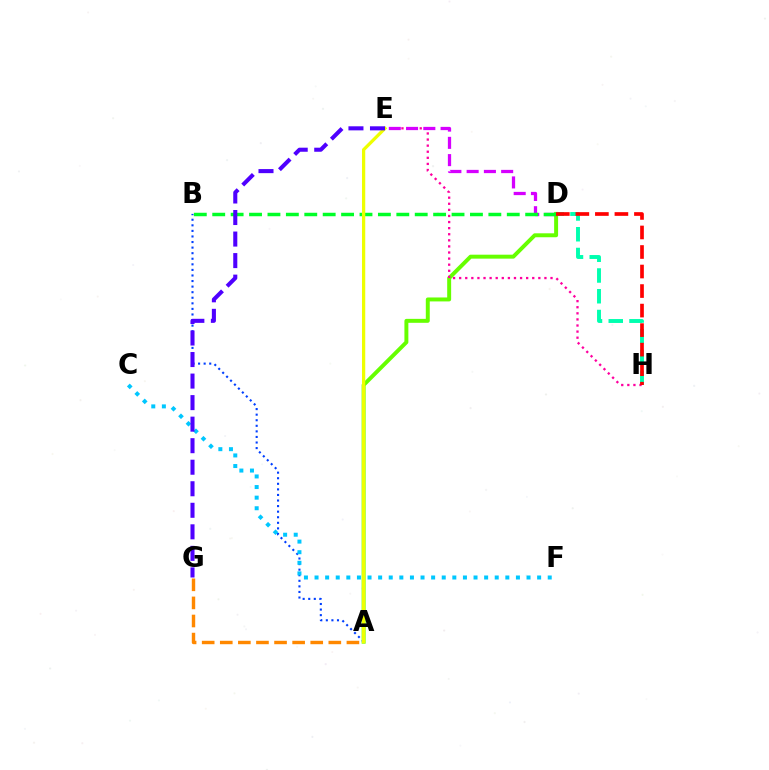{('A', 'D'): [{'color': '#66ff00', 'line_style': 'solid', 'thickness': 2.84}], ('D', 'H'): [{'color': '#00ffaf', 'line_style': 'dashed', 'thickness': 2.82}, {'color': '#ff0000', 'line_style': 'dashed', 'thickness': 2.65}], ('A', 'G'): [{'color': '#ff8800', 'line_style': 'dashed', 'thickness': 2.46}], ('A', 'B'): [{'color': '#003fff', 'line_style': 'dotted', 'thickness': 1.51}], ('E', 'H'): [{'color': '#ff00a0', 'line_style': 'dotted', 'thickness': 1.65}], ('D', 'E'): [{'color': '#d600ff', 'line_style': 'dashed', 'thickness': 2.35}], ('B', 'D'): [{'color': '#00ff27', 'line_style': 'dashed', 'thickness': 2.5}], ('A', 'E'): [{'color': '#eeff00', 'line_style': 'solid', 'thickness': 2.34}], ('C', 'F'): [{'color': '#00c7ff', 'line_style': 'dotted', 'thickness': 2.88}], ('E', 'G'): [{'color': '#4f00ff', 'line_style': 'dashed', 'thickness': 2.93}]}